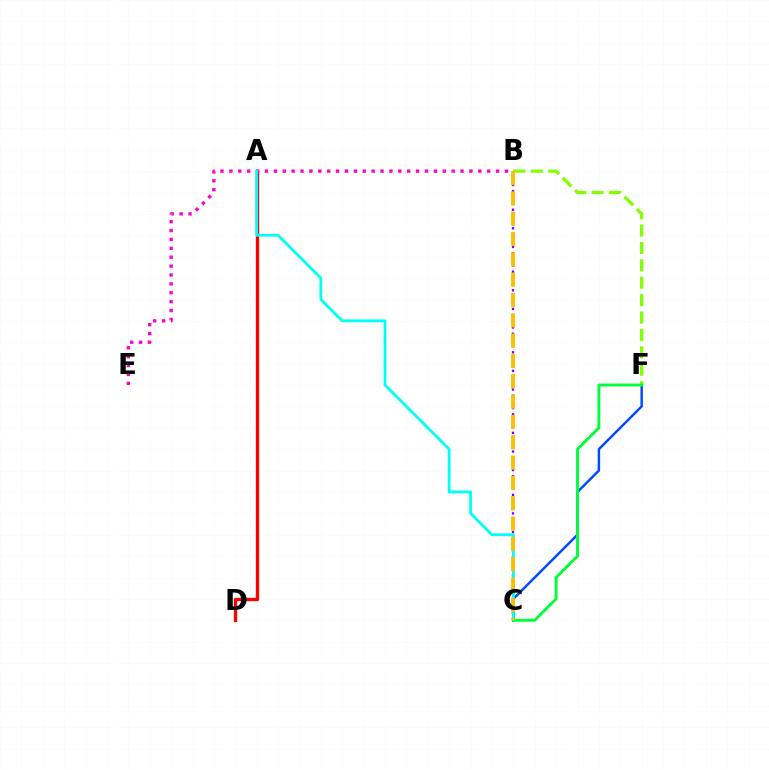{('C', 'F'): [{'color': '#004bff', 'line_style': 'solid', 'thickness': 1.77}, {'color': '#00ff39', 'line_style': 'solid', 'thickness': 2.09}], ('B', 'C'): [{'color': '#7200ff', 'line_style': 'dotted', 'thickness': 1.68}, {'color': '#ffbd00', 'line_style': 'dashed', 'thickness': 2.76}], ('A', 'D'): [{'color': '#ff0000', 'line_style': 'solid', 'thickness': 2.39}], ('B', 'F'): [{'color': '#84ff00', 'line_style': 'dashed', 'thickness': 2.36}], ('B', 'E'): [{'color': '#ff00cf', 'line_style': 'dotted', 'thickness': 2.42}], ('A', 'C'): [{'color': '#00fff6', 'line_style': 'solid', 'thickness': 2.03}]}